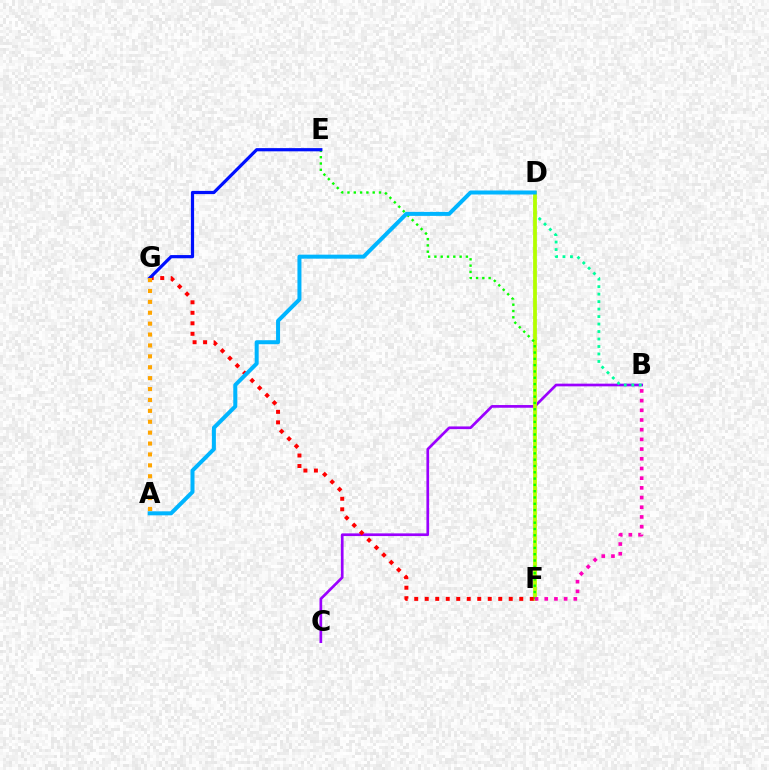{('B', 'C'): [{'color': '#9b00ff', 'line_style': 'solid', 'thickness': 1.94}], ('B', 'D'): [{'color': '#00ff9d', 'line_style': 'dotted', 'thickness': 2.03}], ('D', 'F'): [{'color': '#b3ff00', 'line_style': 'solid', 'thickness': 2.72}], ('E', 'F'): [{'color': '#08ff00', 'line_style': 'dotted', 'thickness': 1.71}], ('F', 'G'): [{'color': '#ff0000', 'line_style': 'dotted', 'thickness': 2.85}], ('E', 'G'): [{'color': '#0010ff', 'line_style': 'solid', 'thickness': 2.3}], ('A', 'G'): [{'color': '#ffa500', 'line_style': 'dotted', 'thickness': 2.96}], ('B', 'F'): [{'color': '#ff00bd', 'line_style': 'dotted', 'thickness': 2.63}], ('A', 'D'): [{'color': '#00b5ff', 'line_style': 'solid', 'thickness': 2.88}]}